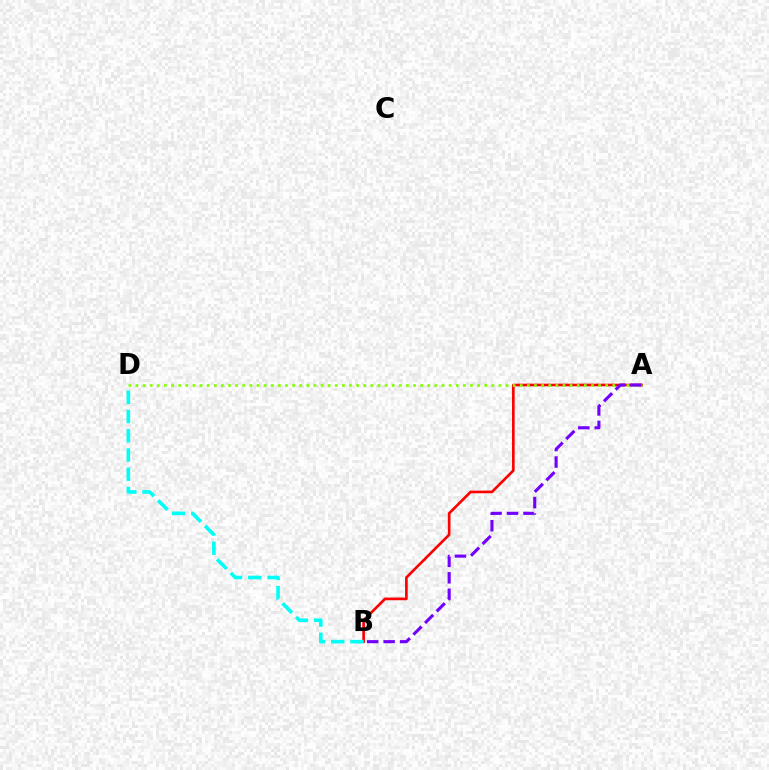{('A', 'B'): [{'color': '#ff0000', 'line_style': 'solid', 'thickness': 1.91}, {'color': '#7200ff', 'line_style': 'dashed', 'thickness': 2.24}], ('A', 'D'): [{'color': '#84ff00', 'line_style': 'dotted', 'thickness': 1.93}], ('B', 'D'): [{'color': '#00fff6', 'line_style': 'dashed', 'thickness': 2.61}]}